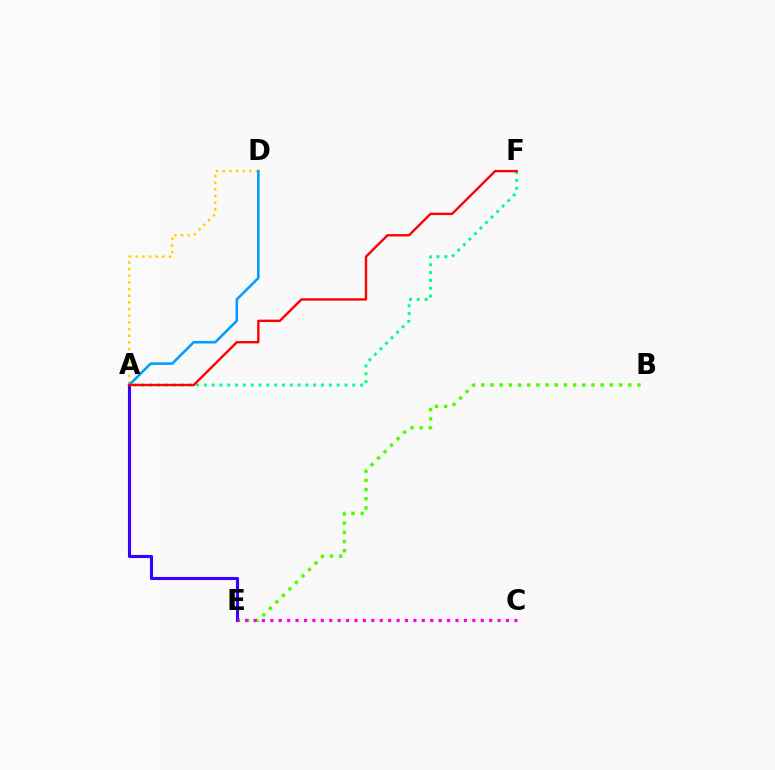{('A', 'D'): [{'color': '#ffd500', 'line_style': 'dotted', 'thickness': 1.81}, {'color': '#009eff', 'line_style': 'solid', 'thickness': 1.84}], ('B', 'E'): [{'color': '#4fff00', 'line_style': 'dotted', 'thickness': 2.5}], ('A', 'F'): [{'color': '#00ff86', 'line_style': 'dotted', 'thickness': 2.12}, {'color': '#ff0000', 'line_style': 'solid', 'thickness': 1.72}], ('A', 'E'): [{'color': '#3700ff', 'line_style': 'solid', 'thickness': 2.23}], ('C', 'E'): [{'color': '#ff00ed', 'line_style': 'dotted', 'thickness': 2.29}]}